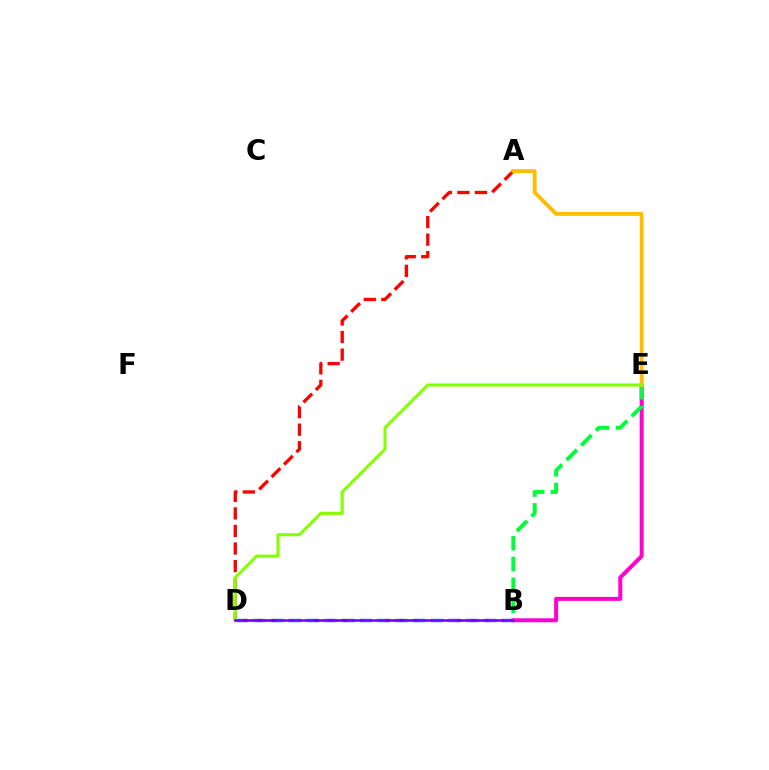{('B', 'E'): [{'color': '#ff00cf', 'line_style': 'solid', 'thickness': 2.86}, {'color': '#00ff39', 'line_style': 'dashed', 'thickness': 2.83}], ('B', 'D'): [{'color': '#004bff', 'line_style': 'dashed', 'thickness': 2.41}, {'color': '#00fff6', 'line_style': 'dashed', 'thickness': 1.93}, {'color': '#7200ff', 'line_style': 'solid', 'thickness': 1.81}], ('A', 'D'): [{'color': '#ff0000', 'line_style': 'dashed', 'thickness': 2.38}], ('A', 'E'): [{'color': '#ffbd00', 'line_style': 'solid', 'thickness': 2.77}], ('D', 'E'): [{'color': '#84ff00', 'line_style': 'solid', 'thickness': 2.21}]}